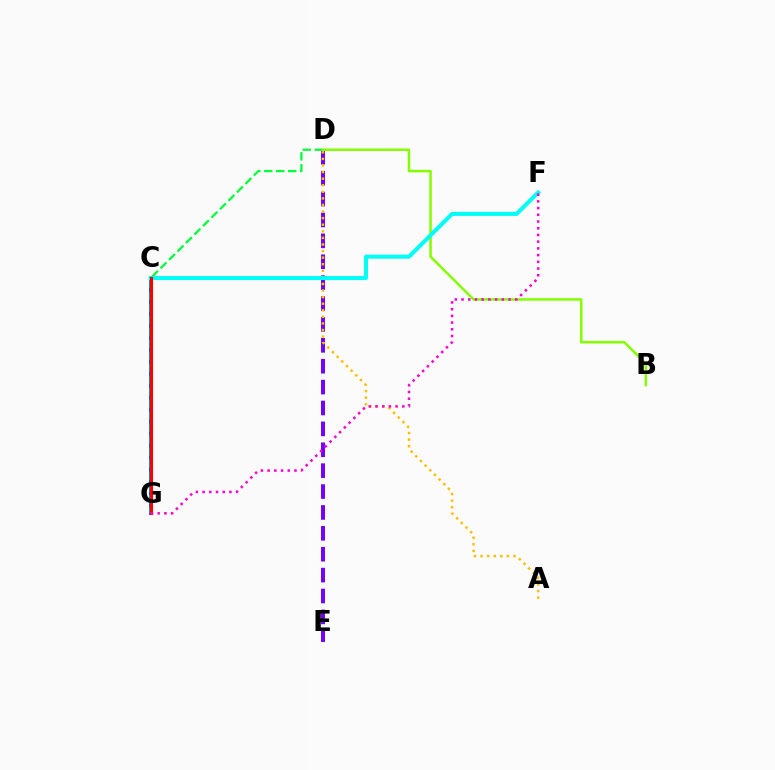{('C', 'G'): [{'color': '#004bff', 'line_style': 'solid', 'thickness': 2.83}, {'color': '#ff0000', 'line_style': 'solid', 'thickness': 2.22}], ('D', 'E'): [{'color': '#7200ff', 'line_style': 'dashed', 'thickness': 2.84}], ('A', 'D'): [{'color': '#ffbd00', 'line_style': 'dotted', 'thickness': 1.79}], ('D', 'G'): [{'color': '#00ff39', 'line_style': 'dashed', 'thickness': 1.63}], ('B', 'D'): [{'color': '#84ff00', 'line_style': 'solid', 'thickness': 1.81}], ('C', 'F'): [{'color': '#00fff6', 'line_style': 'solid', 'thickness': 2.9}], ('F', 'G'): [{'color': '#ff00cf', 'line_style': 'dotted', 'thickness': 1.82}]}